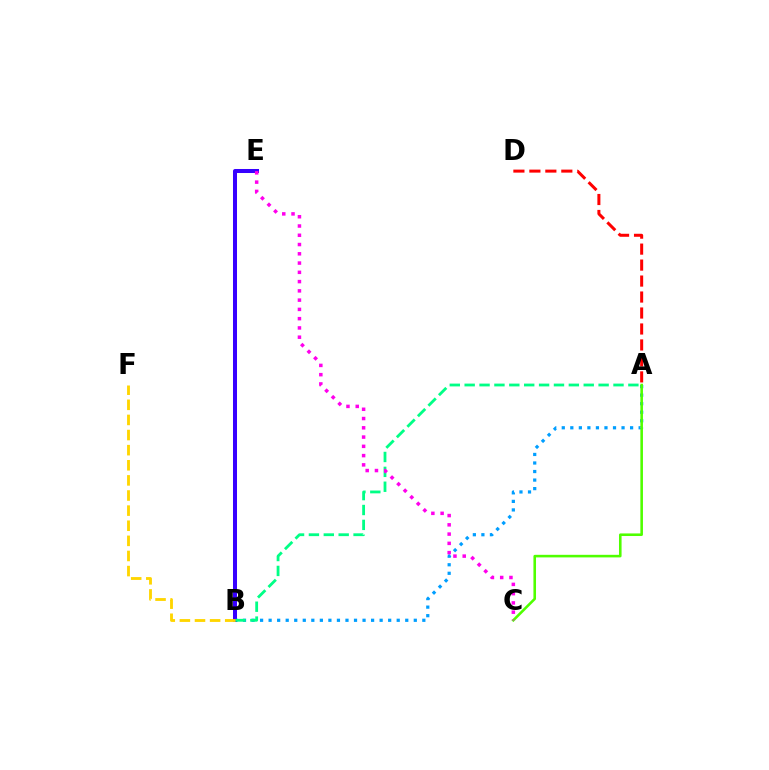{('A', 'B'): [{'color': '#009eff', 'line_style': 'dotted', 'thickness': 2.32}, {'color': '#00ff86', 'line_style': 'dashed', 'thickness': 2.02}], ('B', 'E'): [{'color': '#3700ff', 'line_style': 'solid', 'thickness': 2.89}], ('A', 'C'): [{'color': '#4fff00', 'line_style': 'solid', 'thickness': 1.86}], ('C', 'E'): [{'color': '#ff00ed', 'line_style': 'dotted', 'thickness': 2.52}], ('A', 'D'): [{'color': '#ff0000', 'line_style': 'dashed', 'thickness': 2.17}], ('B', 'F'): [{'color': '#ffd500', 'line_style': 'dashed', 'thickness': 2.05}]}